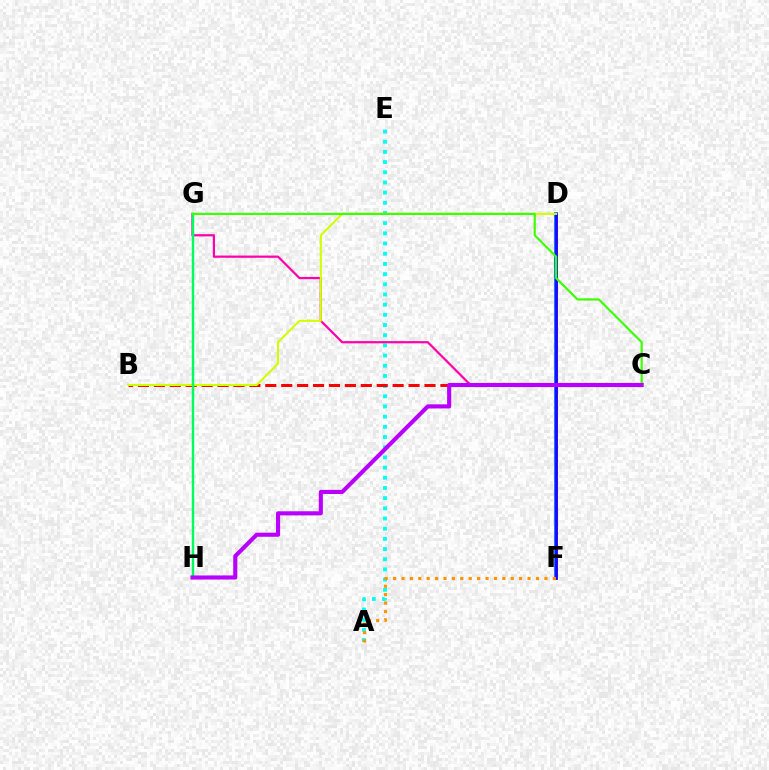{('A', 'E'): [{'color': '#00fff6', 'line_style': 'dotted', 'thickness': 2.77}], ('D', 'F'): [{'color': '#0074ff', 'line_style': 'solid', 'thickness': 2.79}, {'color': '#2500ff', 'line_style': 'solid', 'thickness': 1.93}], ('B', 'C'): [{'color': '#ff0000', 'line_style': 'dashed', 'thickness': 2.16}], ('A', 'F'): [{'color': '#ff9400', 'line_style': 'dotted', 'thickness': 2.28}], ('C', 'G'): [{'color': '#ff00ac', 'line_style': 'solid', 'thickness': 1.6}, {'color': '#3dff00', 'line_style': 'solid', 'thickness': 1.57}], ('B', 'D'): [{'color': '#d1ff00', 'line_style': 'solid', 'thickness': 1.51}], ('G', 'H'): [{'color': '#00ff5c', 'line_style': 'solid', 'thickness': 1.76}], ('C', 'H'): [{'color': '#b900ff', 'line_style': 'solid', 'thickness': 2.96}]}